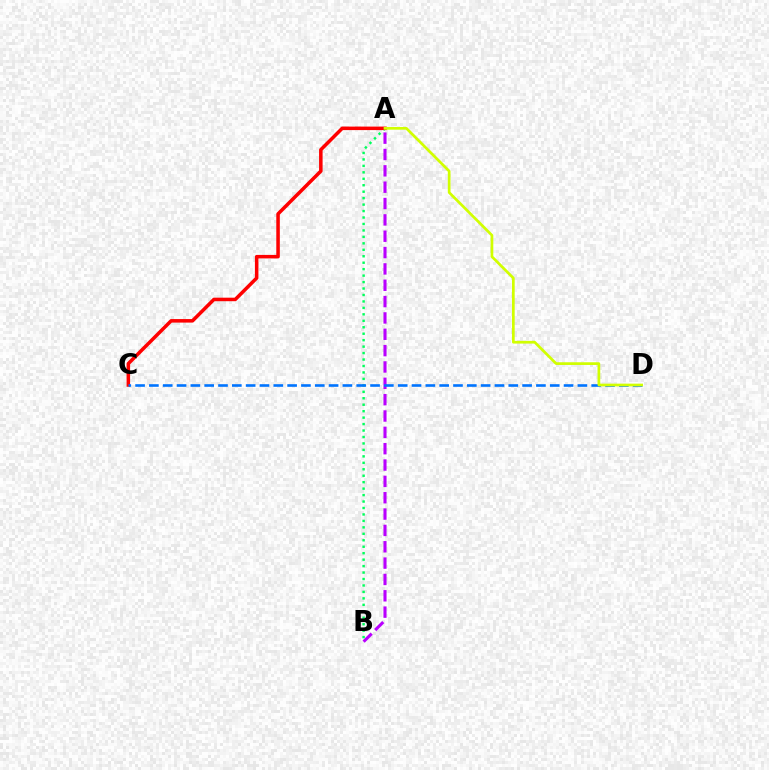{('A', 'B'): [{'color': '#b900ff', 'line_style': 'dashed', 'thickness': 2.22}, {'color': '#00ff5c', 'line_style': 'dotted', 'thickness': 1.75}], ('A', 'C'): [{'color': '#ff0000', 'line_style': 'solid', 'thickness': 2.54}], ('C', 'D'): [{'color': '#0074ff', 'line_style': 'dashed', 'thickness': 1.88}], ('A', 'D'): [{'color': '#d1ff00', 'line_style': 'solid', 'thickness': 1.95}]}